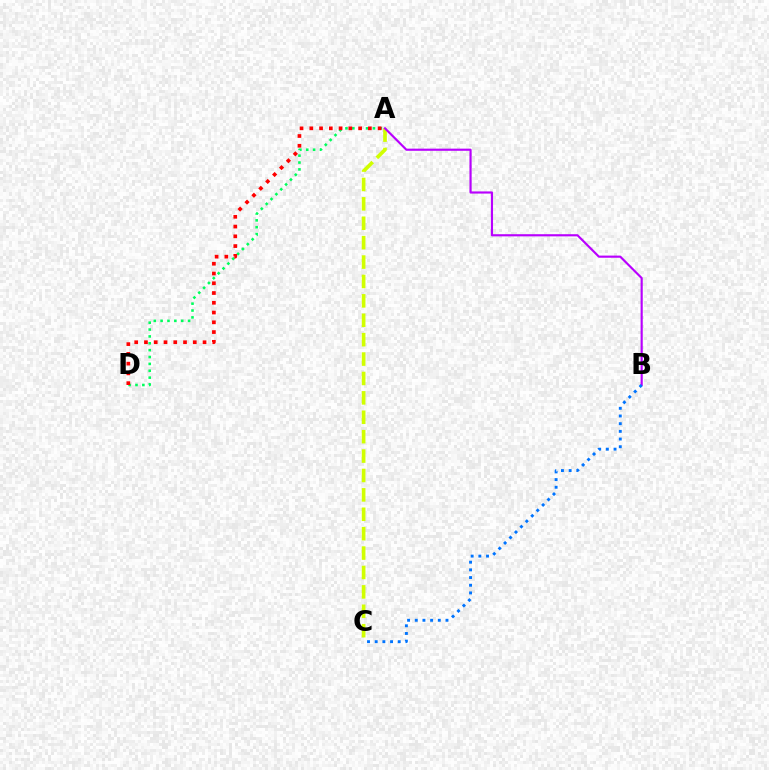{('A', 'C'): [{'color': '#d1ff00', 'line_style': 'dashed', 'thickness': 2.64}], ('A', 'D'): [{'color': '#00ff5c', 'line_style': 'dotted', 'thickness': 1.87}, {'color': '#ff0000', 'line_style': 'dotted', 'thickness': 2.65}], ('A', 'B'): [{'color': '#b900ff', 'line_style': 'solid', 'thickness': 1.55}], ('B', 'C'): [{'color': '#0074ff', 'line_style': 'dotted', 'thickness': 2.09}]}